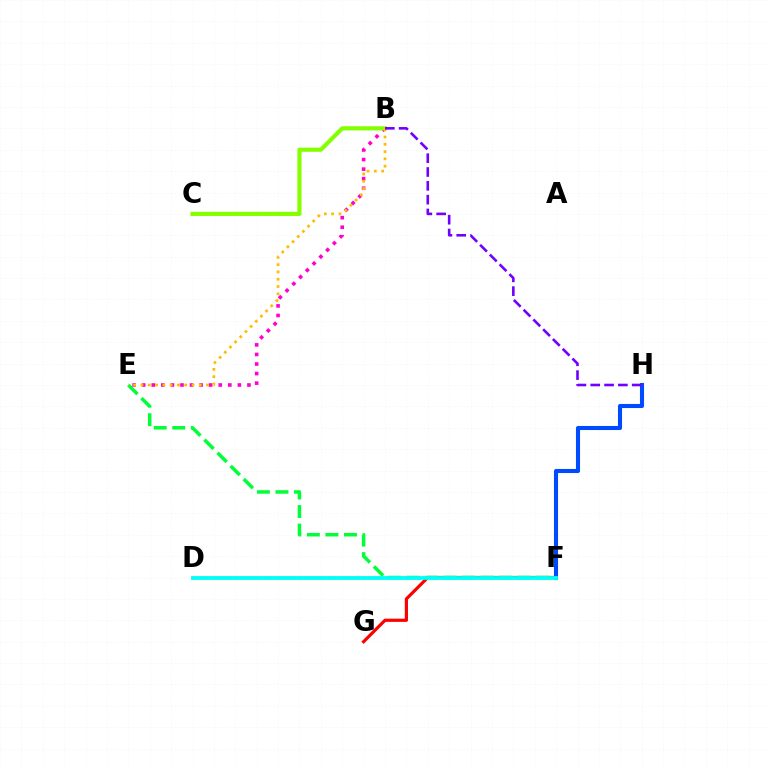{('F', 'G'): [{'color': '#ff0000', 'line_style': 'solid', 'thickness': 2.3}], ('E', 'F'): [{'color': '#00ff39', 'line_style': 'dashed', 'thickness': 2.52}], ('B', 'E'): [{'color': '#ff00cf', 'line_style': 'dotted', 'thickness': 2.6}, {'color': '#ffbd00', 'line_style': 'dotted', 'thickness': 1.98}], ('B', 'C'): [{'color': '#84ff00', 'line_style': 'solid', 'thickness': 2.98}], ('F', 'H'): [{'color': '#004bff', 'line_style': 'solid', 'thickness': 2.94}], ('B', 'H'): [{'color': '#7200ff', 'line_style': 'dashed', 'thickness': 1.88}], ('D', 'F'): [{'color': '#00fff6', 'line_style': 'solid', 'thickness': 2.75}]}